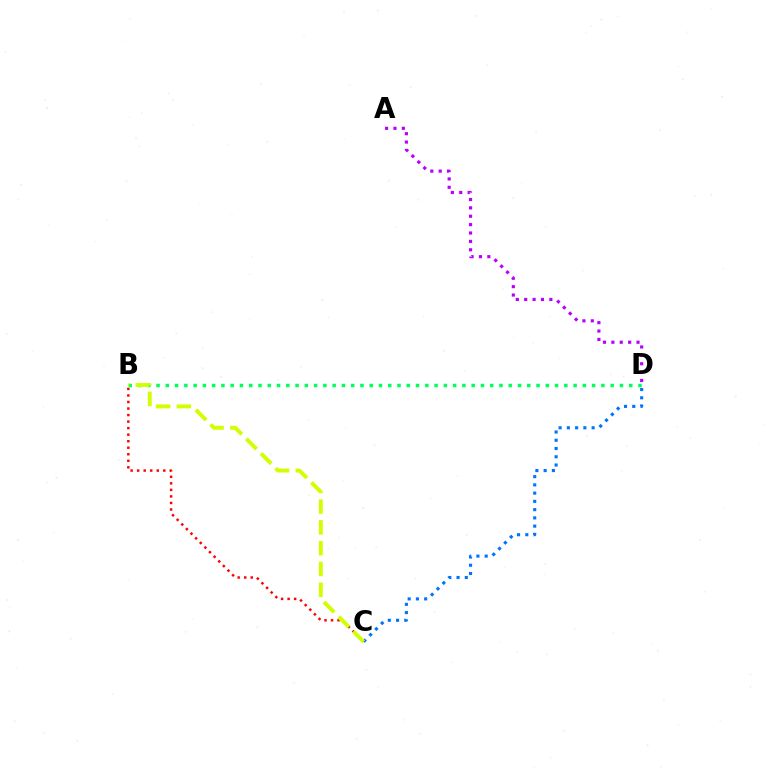{('B', 'C'): [{'color': '#ff0000', 'line_style': 'dotted', 'thickness': 1.78}, {'color': '#d1ff00', 'line_style': 'dashed', 'thickness': 2.82}], ('A', 'D'): [{'color': '#b900ff', 'line_style': 'dotted', 'thickness': 2.28}], ('B', 'D'): [{'color': '#00ff5c', 'line_style': 'dotted', 'thickness': 2.52}], ('C', 'D'): [{'color': '#0074ff', 'line_style': 'dotted', 'thickness': 2.24}]}